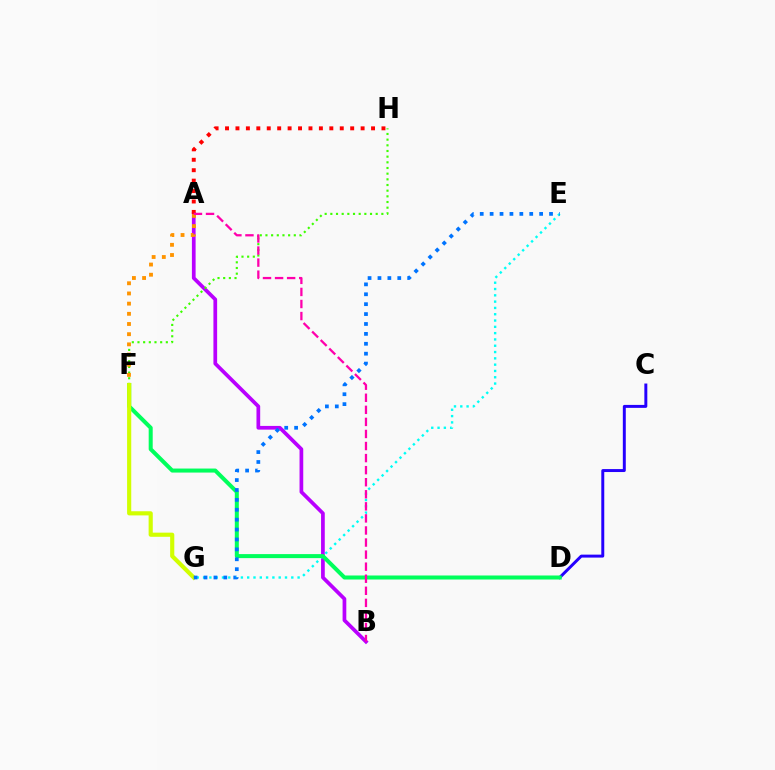{('C', 'D'): [{'color': '#2500ff', 'line_style': 'solid', 'thickness': 2.13}], ('A', 'B'): [{'color': '#b900ff', 'line_style': 'solid', 'thickness': 2.67}, {'color': '#ff00ac', 'line_style': 'dashed', 'thickness': 1.64}], ('E', 'G'): [{'color': '#00fff6', 'line_style': 'dotted', 'thickness': 1.71}, {'color': '#0074ff', 'line_style': 'dotted', 'thickness': 2.69}], ('F', 'H'): [{'color': '#3dff00', 'line_style': 'dotted', 'thickness': 1.54}], ('A', 'F'): [{'color': '#ff9400', 'line_style': 'dotted', 'thickness': 2.77}], ('A', 'H'): [{'color': '#ff0000', 'line_style': 'dotted', 'thickness': 2.83}], ('D', 'F'): [{'color': '#00ff5c', 'line_style': 'solid', 'thickness': 2.9}], ('F', 'G'): [{'color': '#d1ff00', 'line_style': 'solid', 'thickness': 2.99}]}